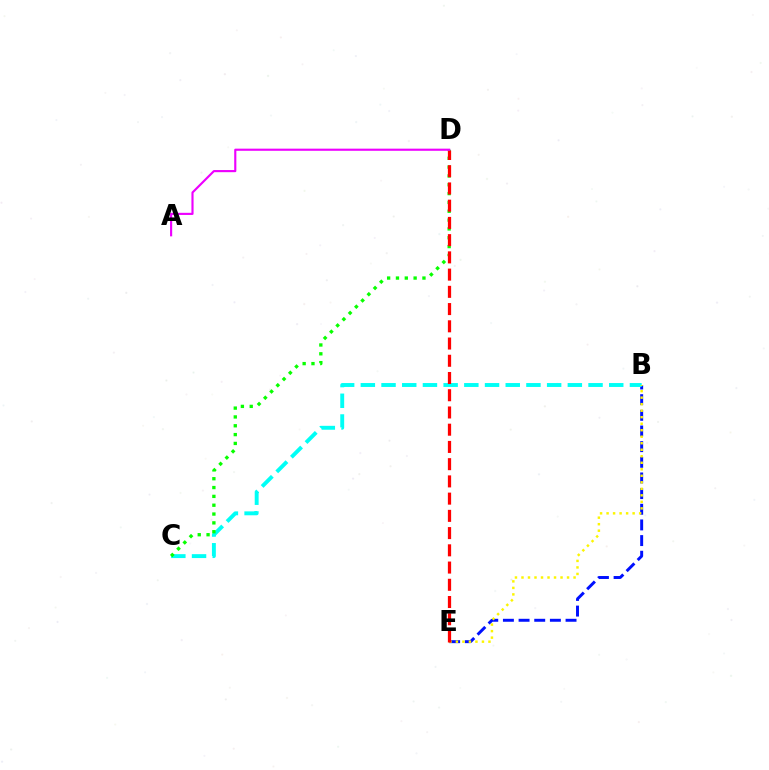{('B', 'E'): [{'color': '#0010ff', 'line_style': 'dashed', 'thickness': 2.13}, {'color': '#fcf500', 'line_style': 'dotted', 'thickness': 1.77}], ('B', 'C'): [{'color': '#00fff6', 'line_style': 'dashed', 'thickness': 2.81}], ('C', 'D'): [{'color': '#08ff00', 'line_style': 'dotted', 'thickness': 2.4}], ('D', 'E'): [{'color': '#ff0000', 'line_style': 'dashed', 'thickness': 2.34}], ('A', 'D'): [{'color': '#ee00ff', 'line_style': 'solid', 'thickness': 1.54}]}